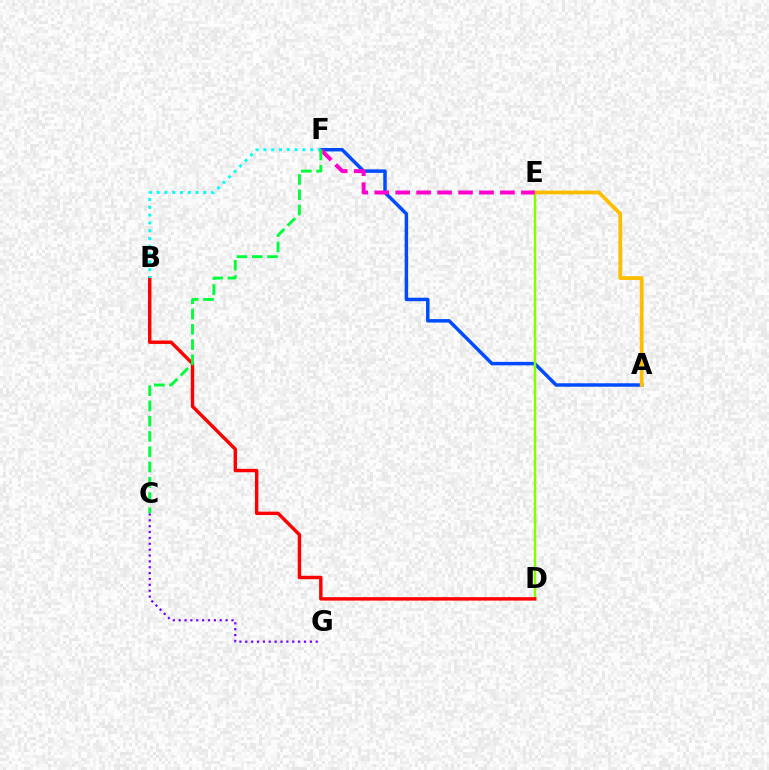{('A', 'F'): [{'color': '#004bff', 'line_style': 'solid', 'thickness': 2.5}], ('D', 'E'): [{'color': '#84ff00', 'line_style': 'solid', 'thickness': 1.78}], ('B', 'D'): [{'color': '#ff0000', 'line_style': 'solid', 'thickness': 2.46}], ('A', 'E'): [{'color': '#ffbd00', 'line_style': 'solid', 'thickness': 2.72}], ('C', 'G'): [{'color': '#7200ff', 'line_style': 'dotted', 'thickness': 1.59}], ('E', 'F'): [{'color': '#ff00cf', 'line_style': 'dashed', 'thickness': 2.85}], ('B', 'F'): [{'color': '#00fff6', 'line_style': 'dotted', 'thickness': 2.11}], ('C', 'F'): [{'color': '#00ff39', 'line_style': 'dashed', 'thickness': 2.07}]}